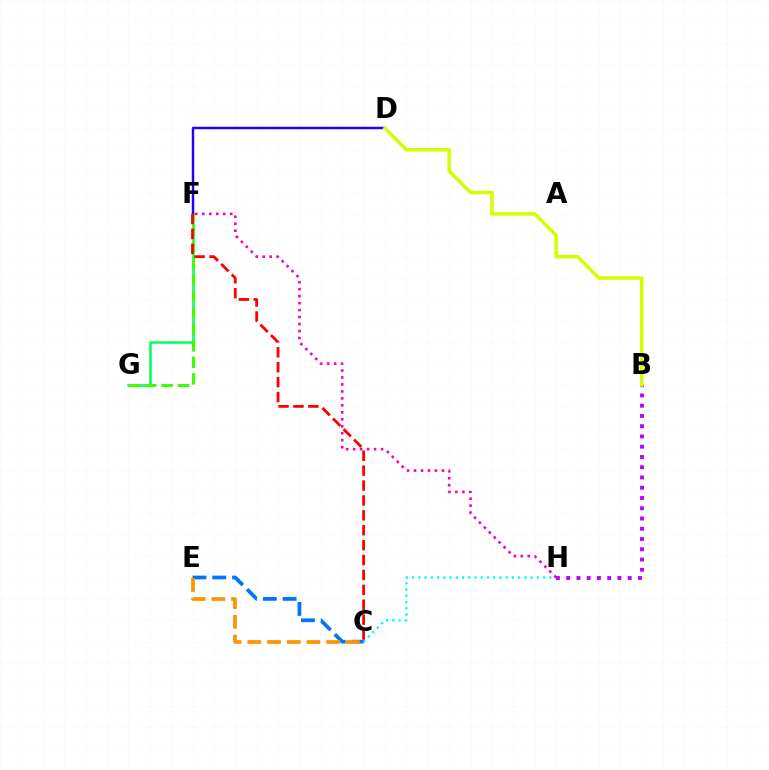{('C', 'H'): [{'color': '#00fff6', 'line_style': 'dotted', 'thickness': 1.7}], ('B', 'H'): [{'color': '#b900ff', 'line_style': 'dotted', 'thickness': 2.79}], ('F', 'G'): [{'color': '#00ff5c', 'line_style': 'solid', 'thickness': 1.81}, {'color': '#3dff00', 'line_style': 'dashed', 'thickness': 2.24}], ('C', 'E'): [{'color': '#0074ff', 'line_style': 'dashed', 'thickness': 2.69}, {'color': '#ff9400', 'line_style': 'dashed', 'thickness': 2.68}], ('D', 'F'): [{'color': '#2500ff', 'line_style': 'solid', 'thickness': 1.77}], ('C', 'F'): [{'color': '#ff0000', 'line_style': 'dashed', 'thickness': 2.02}], ('F', 'H'): [{'color': '#ff00ac', 'line_style': 'dotted', 'thickness': 1.89}], ('B', 'D'): [{'color': '#d1ff00', 'line_style': 'solid', 'thickness': 2.51}]}